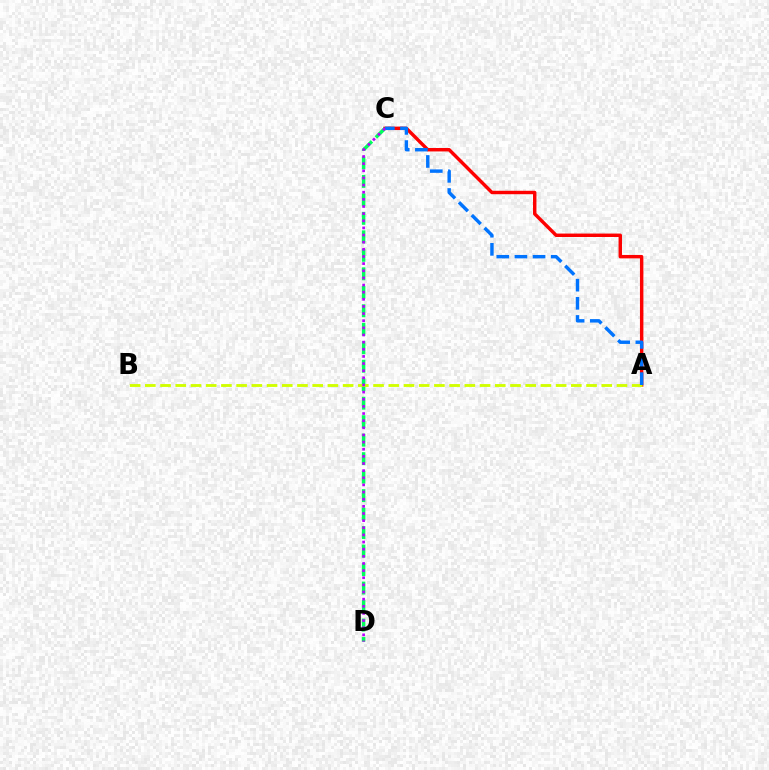{('A', 'C'): [{'color': '#ff0000', 'line_style': 'solid', 'thickness': 2.47}, {'color': '#0074ff', 'line_style': 'dashed', 'thickness': 2.46}], ('C', 'D'): [{'color': '#00ff5c', 'line_style': 'dashed', 'thickness': 2.51}, {'color': '#b900ff', 'line_style': 'dotted', 'thickness': 1.94}], ('A', 'B'): [{'color': '#d1ff00', 'line_style': 'dashed', 'thickness': 2.07}]}